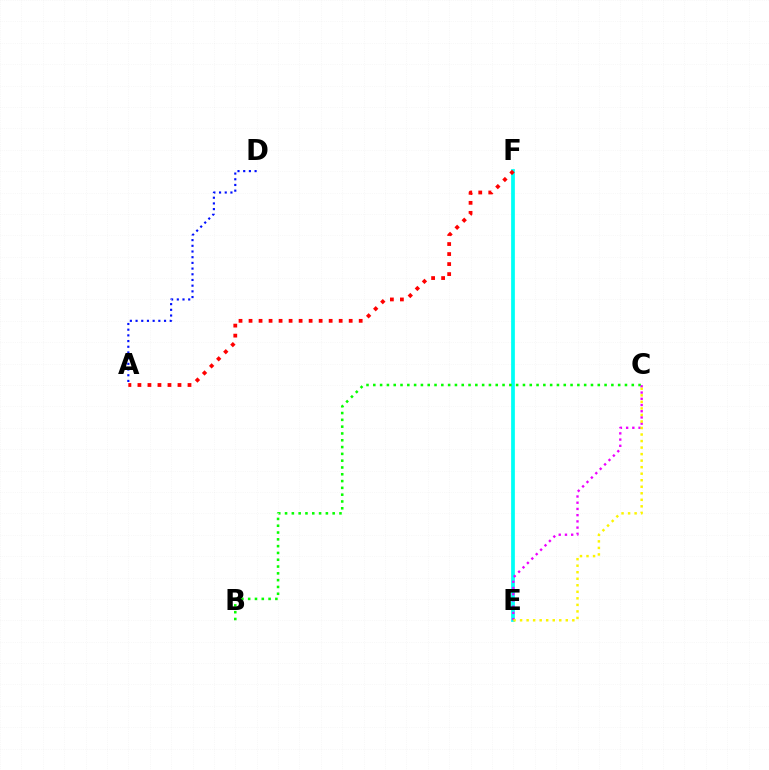{('E', 'F'): [{'color': '#00fff6', 'line_style': 'solid', 'thickness': 2.7}], ('B', 'C'): [{'color': '#08ff00', 'line_style': 'dotted', 'thickness': 1.85}], ('A', 'F'): [{'color': '#ff0000', 'line_style': 'dotted', 'thickness': 2.72}], ('C', 'E'): [{'color': '#ee00ff', 'line_style': 'dotted', 'thickness': 1.69}, {'color': '#fcf500', 'line_style': 'dotted', 'thickness': 1.77}], ('A', 'D'): [{'color': '#0010ff', 'line_style': 'dotted', 'thickness': 1.55}]}